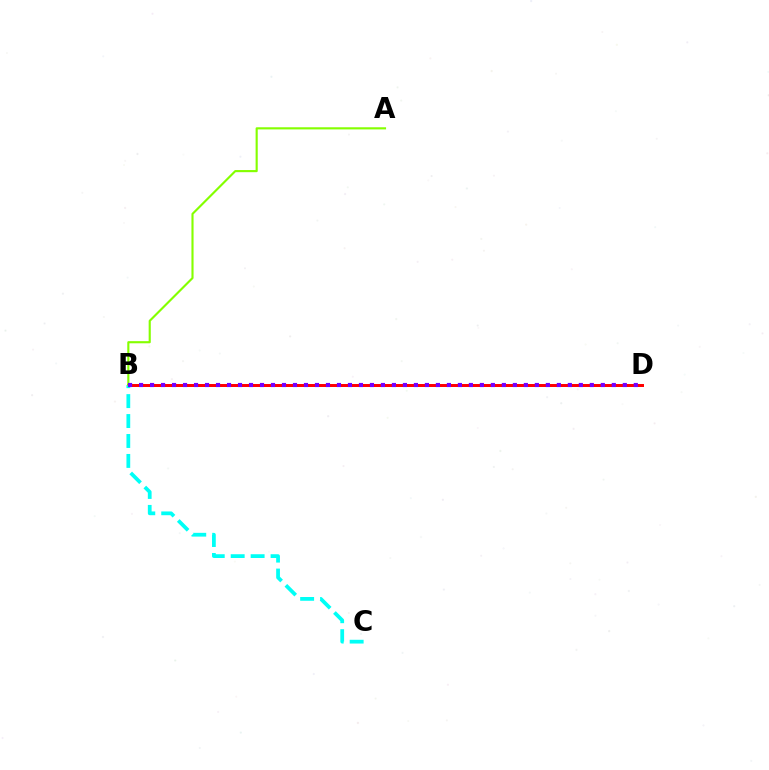{('B', 'D'): [{'color': '#ff0000', 'line_style': 'solid', 'thickness': 2.14}, {'color': '#7200ff', 'line_style': 'dotted', 'thickness': 2.99}], ('B', 'C'): [{'color': '#00fff6', 'line_style': 'dashed', 'thickness': 2.71}], ('A', 'B'): [{'color': '#84ff00', 'line_style': 'solid', 'thickness': 1.54}]}